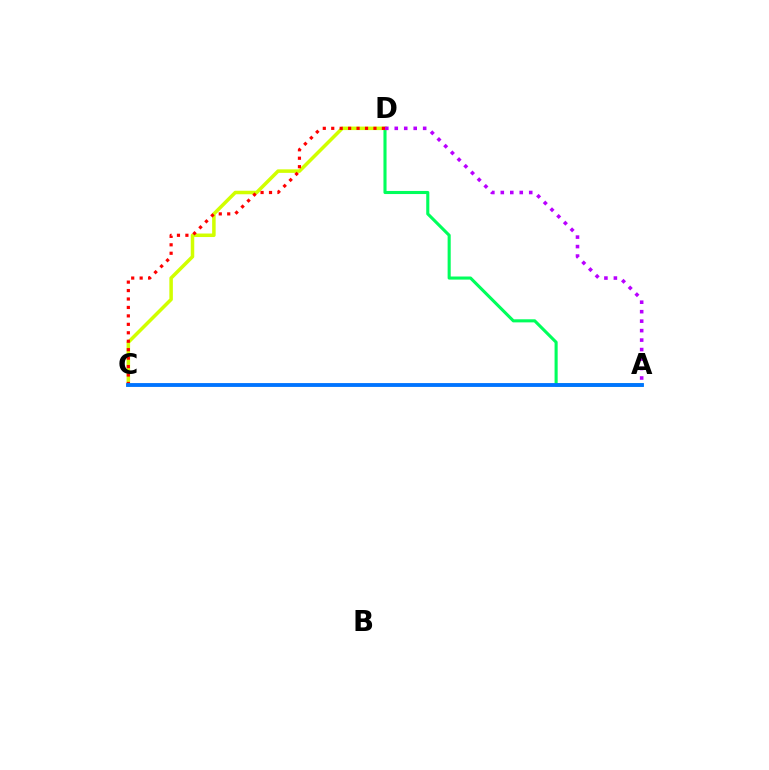{('A', 'D'): [{'color': '#00ff5c', 'line_style': 'solid', 'thickness': 2.23}, {'color': '#b900ff', 'line_style': 'dotted', 'thickness': 2.57}], ('C', 'D'): [{'color': '#d1ff00', 'line_style': 'solid', 'thickness': 2.53}, {'color': '#ff0000', 'line_style': 'dotted', 'thickness': 2.29}], ('A', 'C'): [{'color': '#0074ff', 'line_style': 'solid', 'thickness': 2.77}]}